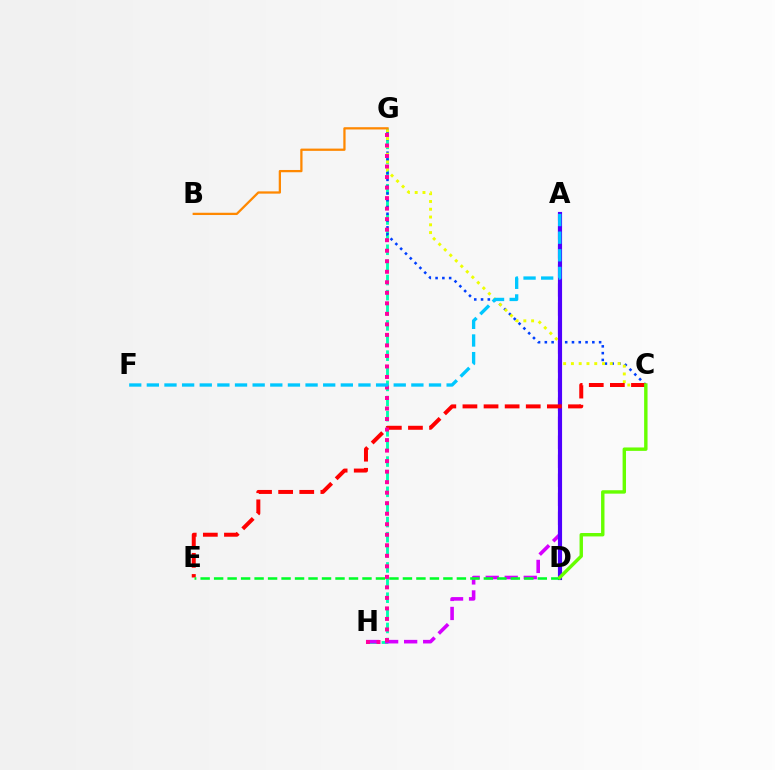{('G', 'H'): [{'color': '#00ffaf', 'line_style': 'dashed', 'thickness': 2.06}, {'color': '#ff00a0', 'line_style': 'dotted', 'thickness': 2.86}], ('C', 'G'): [{'color': '#003fff', 'line_style': 'dotted', 'thickness': 1.84}, {'color': '#eeff00', 'line_style': 'dotted', 'thickness': 2.11}], ('A', 'H'): [{'color': '#d600ff', 'line_style': 'dashed', 'thickness': 2.58}], ('A', 'D'): [{'color': '#4f00ff', 'line_style': 'solid', 'thickness': 2.98}], ('C', 'E'): [{'color': '#ff0000', 'line_style': 'dashed', 'thickness': 2.87}], ('D', 'E'): [{'color': '#00ff27', 'line_style': 'dashed', 'thickness': 1.83}], ('C', 'D'): [{'color': '#66ff00', 'line_style': 'solid', 'thickness': 2.45}], ('B', 'G'): [{'color': '#ff8800', 'line_style': 'solid', 'thickness': 1.63}], ('A', 'F'): [{'color': '#00c7ff', 'line_style': 'dashed', 'thickness': 2.4}]}